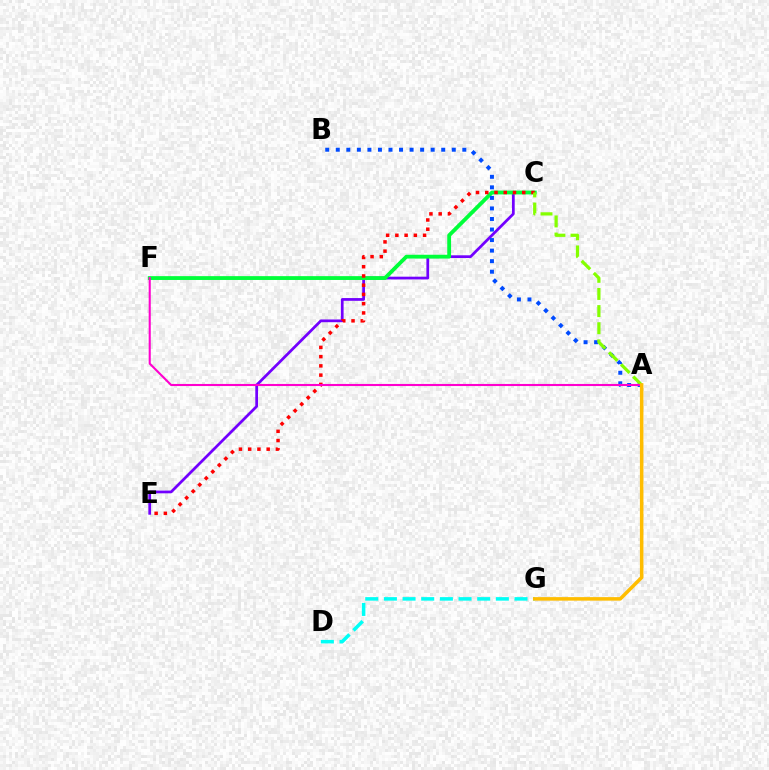{('C', 'E'): [{'color': '#7200ff', 'line_style': 'solid', 'thickness': 1.98}, {'color': '#ff0000', 'line_style': 'dotted', 'thickness': 2.51}], ('C', 'F'): [{'color': '#00ff39', 'line_style': 'solid', 'thickness': 2.76}], ('D', 'G'): [{'color': '#00fff6', 'line_style': 'dashed', 'thickness': 2.53}], ('A', 'B'): [{'color': '#004bff', 'line_style': 'dotted', 'thickness': 2.87}], ('A', 'C'): [{'color': '#84ff00', 'line_style': 'dashed', 'thickness': 2.33}], ('A', 'F'): [{'color': '#ff00cf', 'line_style': 'solid', 'thickness': 1.51}], ('A', 'G'): [{'color': '#ffbd00', 'line_style': 'solid', 'thickness': 2.53}]}